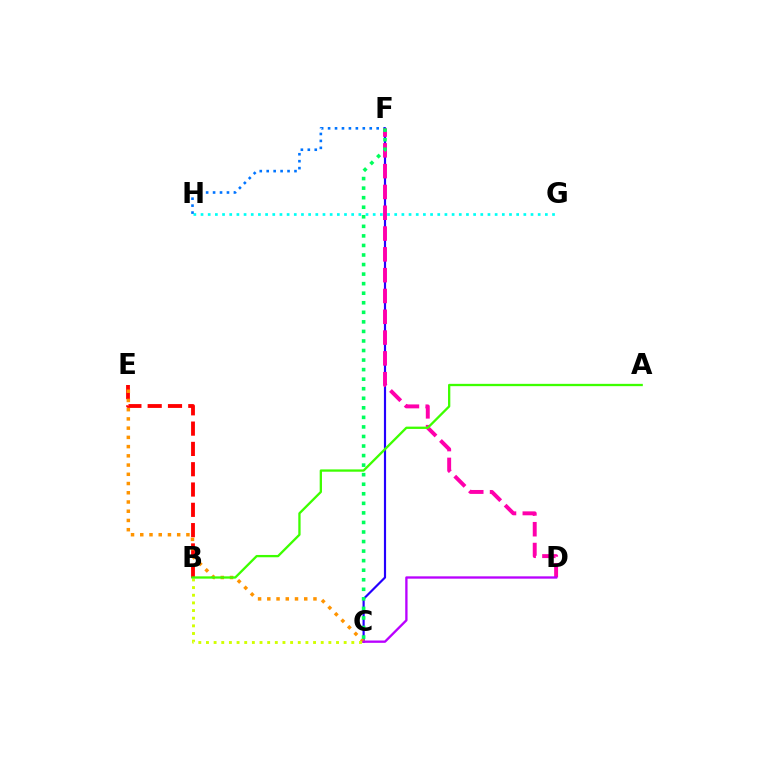{('B', 'E'): [{'color': '#ff0000', 'line_style': 'dashed', 'thickness': 2.76}], ('G', 'H'): [{'color': '#00fff6', 'line_style': 'dotted', 'thickness': 1.95}], ('F', 'H'): [{'color': '#0074ff', 'line_style': 'dotted', 'thickness': 1.89}], ('C', 'F'): [{'color': '#2500ff', 'line_style': 'solid', 'thickness': 1.56}, {'color': '#00ff5c', 'line_style': 'dotted', 'thickness': 2.6}], ('C', 'E'): [{'color': '#ff9400', 'line_style': 'dotted', 'thickness': 2.51}], ('B', 'C'): [{'color': '#d1ff00', 'line_style': 'dotted', 'thickness': 2.08}], ('D', 'F'): [{'color': '#ff00ac', 'line_style': 'dashed', 'thickness': 2.83}], ('A', 'B'): [{'color': '#3dff00', 'line_style': 'solid', 'thickness': 1.66}], ('C', 'D'): [{'color': '#b900ff', 'line_style': 'solid', 'thickness': 1.68}]}